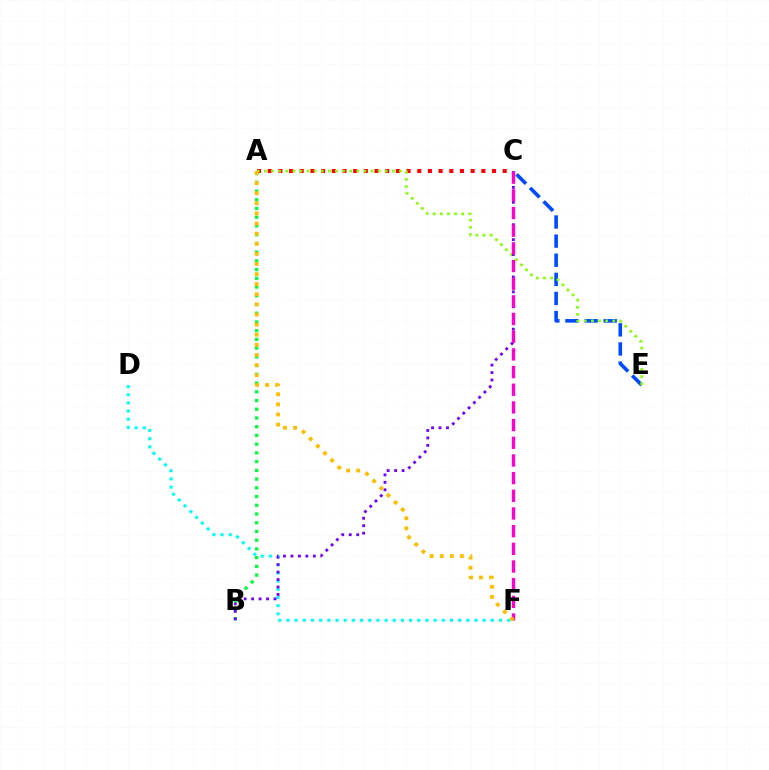{('A', 'C'): [{'color': '#ff0000', 'line_style': 'dotted', 'thickness': 2.9}], ('A', 'B'): [{'color': '#00ff39', 'line_style': 'dotted', 'thickness': 2.37}], ('D', 'F'): [{'color': '#00fff6', 'line_style': 'dotted', 'thickness': 2.22}], ('C', 'E'): [{'color': '#004bff', 'line_style': 'dashed', 'thickness': 2.6}], ('A', 'E'): [{'color': '#84ff00', 'line_style': 'dotted', 'thickness': 1.93}], ('B', 'C'): [{'color': '#7200ff', 'line_style': 'dotted', 'thickness': 2.03}], ('C', 'F'): [{'color': '#ff00cf', 'line_style': 'dashed', 'thickness': 2.4}], ('A', 'F'): [{'color': '#ffbd00', 'line_style': 'dotted', 'thickness': 2.75}]}